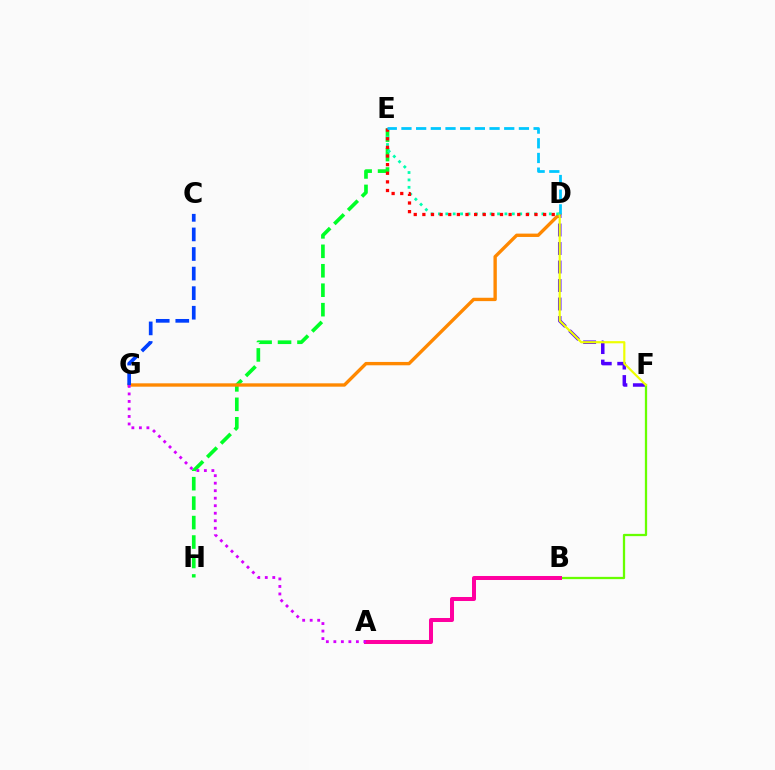{('E', 'H'): [{'color': '#00ff27', 'line_style': 'dashed', 'thickness': 2.64}], ('D', 'F'): [{'color': '#4f00ff', 'line_style': 'dashed', 'thickness': 2.51}, {'color': '#eeff00', 'line_style': 'solid', 'thickness': 1.57}], ('D', 'G'): [{'color': '#ff8800', 'line_style': 'solid', 'thickness': 2.41}], ('B', 'F'): [{'color': '#66ff00', 'line_style': 'solid', 'thickness': 1.63}], ('A', 'B'): [{'color': '#ff00a0', 'line_style': 'solid', 'thickness': 2.88}], ('A', 'G'): [{'color': '#d600ff', 'line_style': 'dotted', 'thickness': 2.04}], ('D', 'E'): [{'color': '#00ffaf', 'line_style': 'dotted', 'thickness': 2.01}, {'color': '#ff0000', 'line_style': 'dotted', 'thickness': 2.34}, {'color': '#00c7ff', 'line_style': 'dashed', 'thickness': 1.99}], ('C', 'G'): [{'color': '#003fff', 'line_style': 'dashed', 'thickness': 2.66}]}